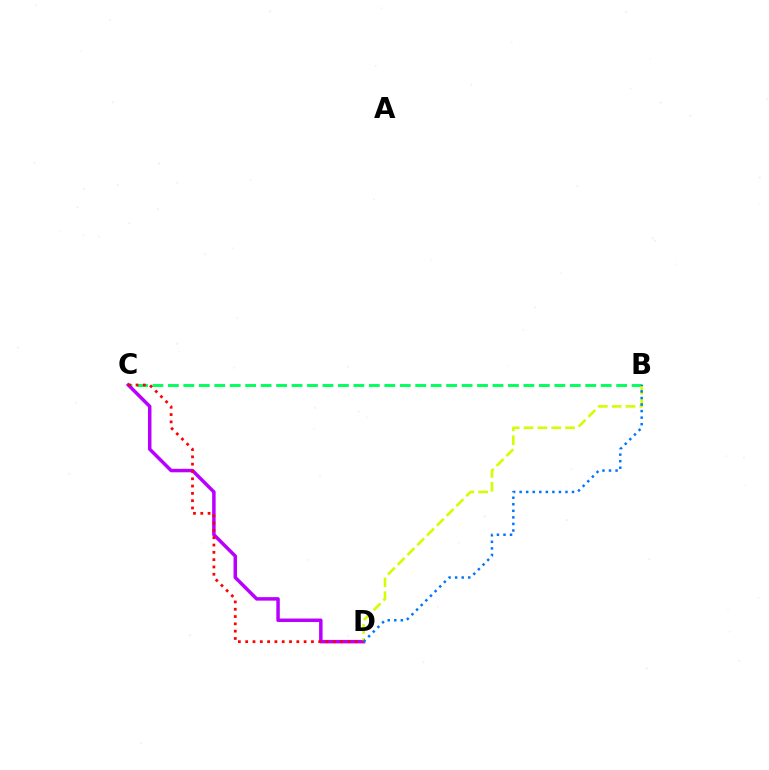{('B', 'C'): [{'color': '#00ff5c', 'line_style': 'dashed', 'thickness': 2.1}], ('C', 'D'): [{'color': '#b900ff', 'line_style': 'solid', 'thickness': 2.51}, {'color': '#ff0000', 'line_style': 'dotted', 'thickness': 1.98}], ('B', 'D'): [{'color': '#d1ff00', 'line_style': 'dashed', 'thickness': 1.88}, {'color': '#0074ff', 'line_style': 'dotted', 'thickness': 1.78}]}